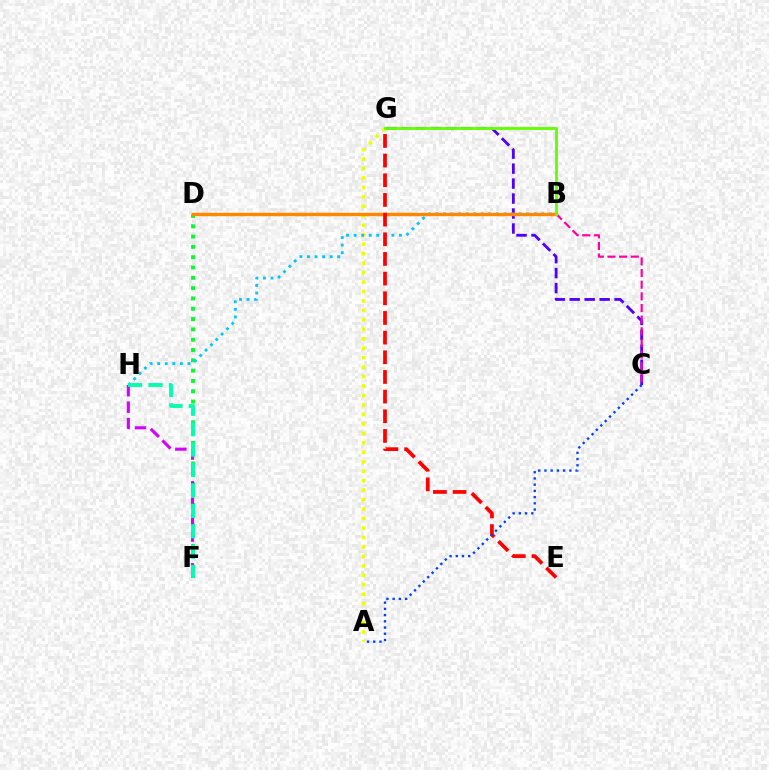{('D', 'F'): [{'color': '#00ff27', 'line_style': 'dotted', 'thickness': 2.8}], ('C', 'G'): [{'color': '#4f00ff', 'line_style': 'dashed', 'thickness': 2.03}], ('A', 'G'): [{'color': '#eeff00', 'line_style': 'dotted', 'thickness': 2.57}], ('B', 'H'): [{'color': '#00c7ff', 'line_style': 'dotted', 'thickness': 2.05}], ('B', 'D'): [{'color': '#ff8800', 'line_style': 'solid', 'thickness': 2.46}], ('B', 'C'): [{'color': '#ff00a0', 'line_style': 'dashed', 'thickness': 1.58}], ('F', 'H'): [{'color': '#d600ff', 'line_style': 'dashed', 'thickness': 2.23}, {'color': '#00ffaf', 'line_style': 'dashed', 'thickness': 2.77}], ('B', 'G'): [{'color': '#66ff00', 'line_style': 'solid', 'thickness': 2.07}], ('E', 'G'): [{'color': '#ff0000', 'line_style': 'dashed', 'thickness': 2.67}], ('A', 'C'): [{'color': '#003fff', 'line_style': 'dotted', 'thickness': 1.69}]}